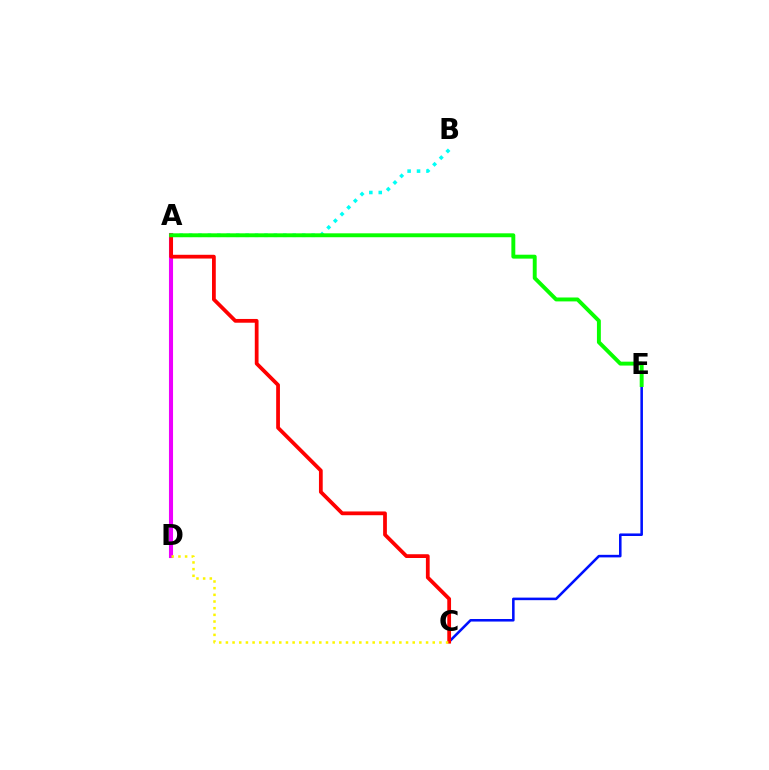{('A', 'D'): [{'color': '#ee00ff', 'line_style': 'solid', 'thickness': 2.94}], ('A', 'B'): [{'color': '#00fff6', 'line_style': 'dotted', 'thickness': 2.56}], ('C', 'E'): [{'color': '#0010ff', 'line_style': 'solid', 'thickness': 1.84}], ('A', 'C'): [{'color': '#ff0000', 'line_style': 'solid', 'thickness': 2.71}], ('A', 'E'): [{'color': '#08ff00', 'line_style': 'solid', 'thickness': 2.82}], ('C', 'D'): [{'color': '#fcf500', 'line_style': 'dotted', 'thickness': 1.81}]}